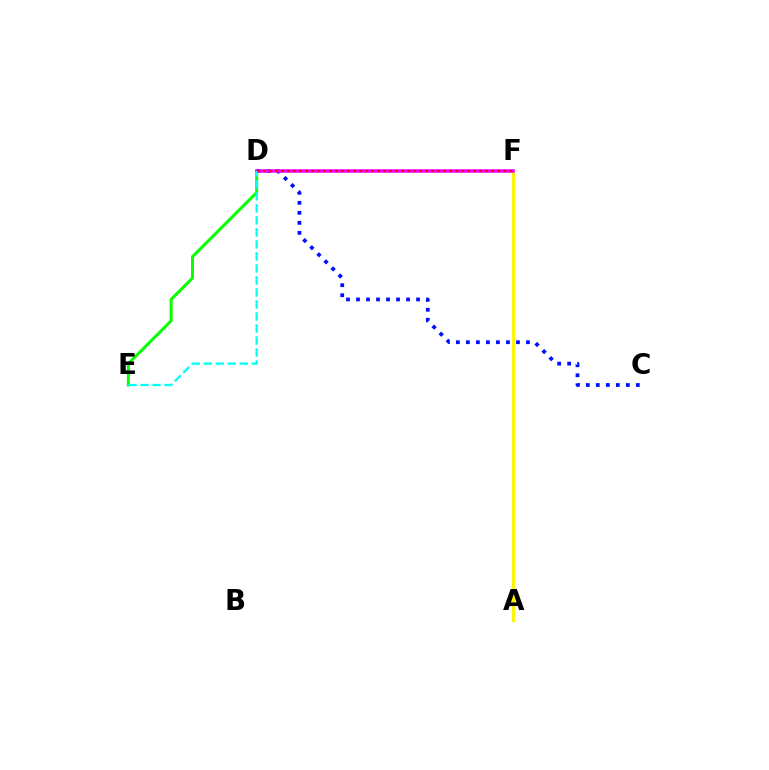{('D', 'E'): [{'color': '#08ff00', 'line_style': 'solid', 'thickness': 2.15}, {'color': '#00fff6', 'line_style': 'dashed', 'thickness': 1.63}], ('A', 'F'): [{'color': '#fcf500', 'line_style': 'solid', 'thickness': 2.1}], ('C', 'D'): [{'color': '#0010ff', 'line_style': 'dotted', 'thickness': 2.72}], ('D', 'F'): [{'color': '#ee00ff', 'line_style': 'solid', 'thickness': 2.53}, {'color': '#ff0000', 'line_style': 'dotted', 'thickness': 1.63}]}